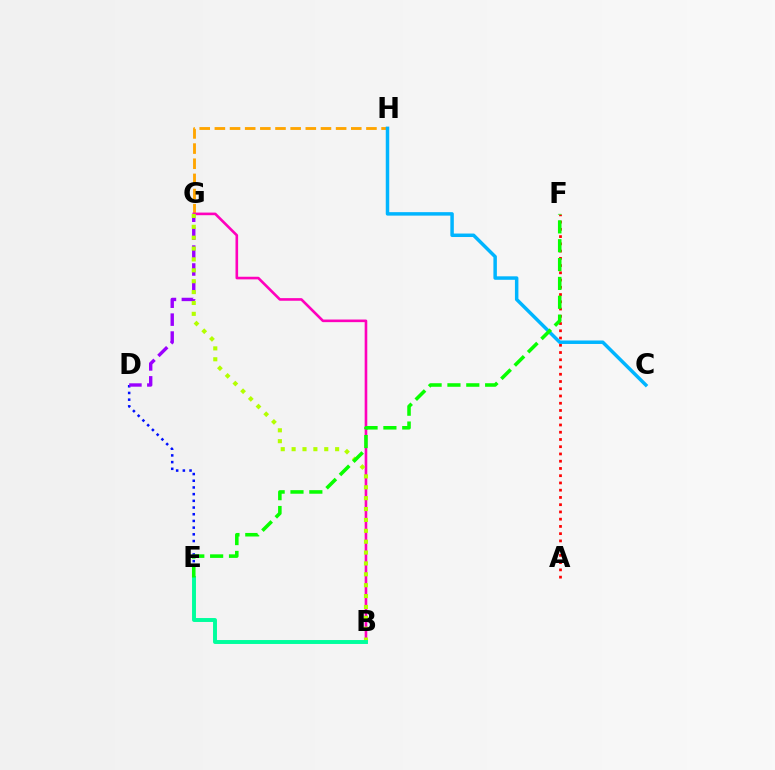{('G', 'H'): [{'color': '#ffa500', 'line_style': 'dashed', 'thickness': 2.06}], ('D', 'E'): [{'color': '#0010ff', 'line_style': 'dotted', 'thickness': 1.82}], ('D', 'G'): [{'color': '#9b00ff', 'line_style': 'dashed', 'thickness': 2.43}], ('B', 'G'): [{'color': '#ff00bd', 'line_style': 'solid', 'thickness': 1.89}, {'color': '#b3ff00', 'line_style': 'dotted', 'thickness': 2.96}], ('A', 'F'): [{'color': '#ff0000', 'line_style': 'dotted', 'thickness': 1.97}], ('C', 'H'): [{'color': '#00b5ff', 'line_style': 'solid', 'thickness': 2.5}], ('B', 'E'): [{'color': '#00ff9d', 'line_style': 'solid', 'thickness': 2.83}], ('E', 'F'): [{'color': '#08ff00', 'line_style': 'dashed', 'thickness': 2.56}]}